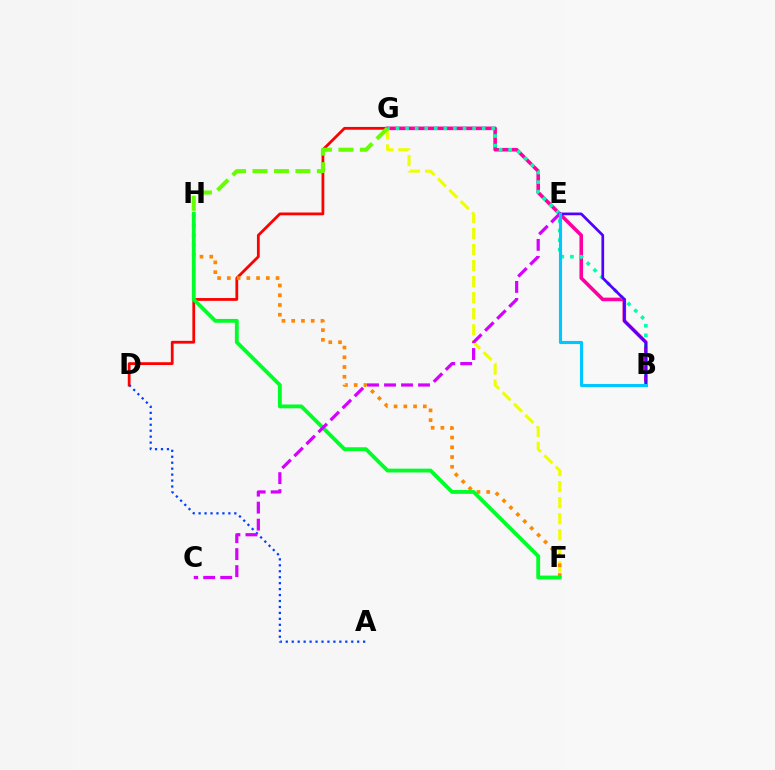{('F', 'G'): [{'color': '#eeff00', 'line_style': 'dashed', 'thickness': 2.18}], ('D', 'G'): [{'color': '#ff0000', 'line_style': 'solid', 'thickness': 2.0}], ('F', 'H'): [{'color': '#ff8800', 'line_style': 'dotted', 'thickness': 2.65}, {'color': '#00ff27', 'line_style': 'solid', 'thickness': 2.75}], ('B', 'G'): [{'color': '#ff00a0', 'line_style': 'solid', 'thickness': 2.58}, {'color': '#00ffaf', 'line_style': 'dotted', 'thickness': 2.6}], ('A', 'D'): [{'color': '#003fff', 'line_style': 'dotted', 'thickness': 1.62}], ('B', 'E'): [{'color': '#4f00ff', 'line_style': 'solid', 'thickness': 1.95}, {'color': '#00c7ff', 'line_style': 'solid', 'thickness': 2.25}], ('C', 'E'): [{'color': '#d600ff', 'line_style': 'dashed', 'thickness': 2.31}], ('G', 'H'): [{'color': '#66ff00', 'line_style': 'dashed', 'thickness': 2.92}]}